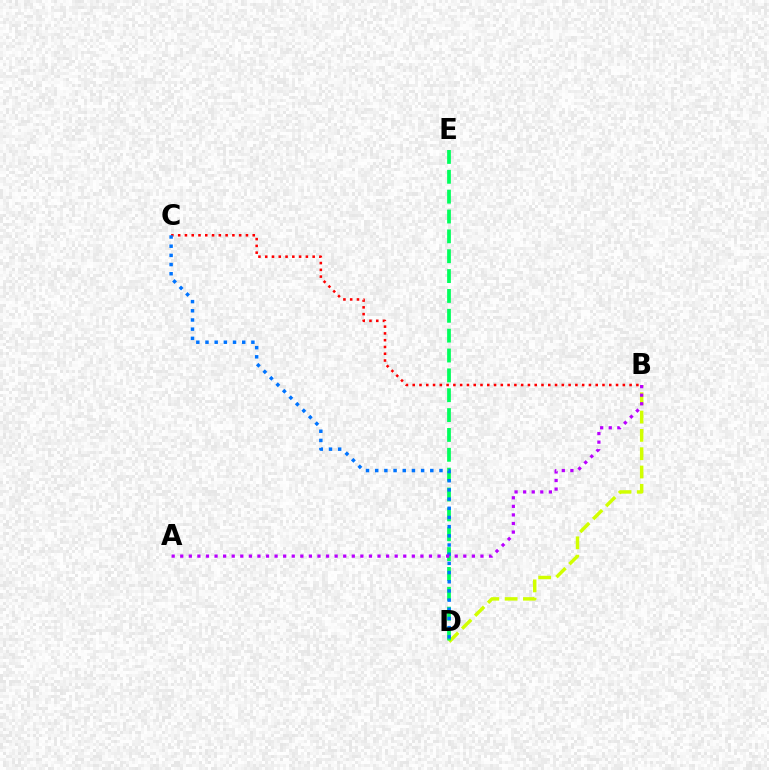{('B', 'D'): [{'color': '#d1ff00', 'line_style': 'dashed', 'thickness': 2.49}], ('B', 'C'): [{'color': '#ff0000', 'line_style': 'dotted', 'thickness': 1.84}], ('D', 'E'): [{'color': '#00ff5c', 'line_style': 'dashed', 'thickness': 2.7}], ('C', 'D'): [{'color': '#0074ff', 'line_style': 'dotted', 'thickness': 2.49}], ('A', 'B'): [{'color': '#b900ff', 'line_style': 'dotted', 'thickness': 2.33}]}